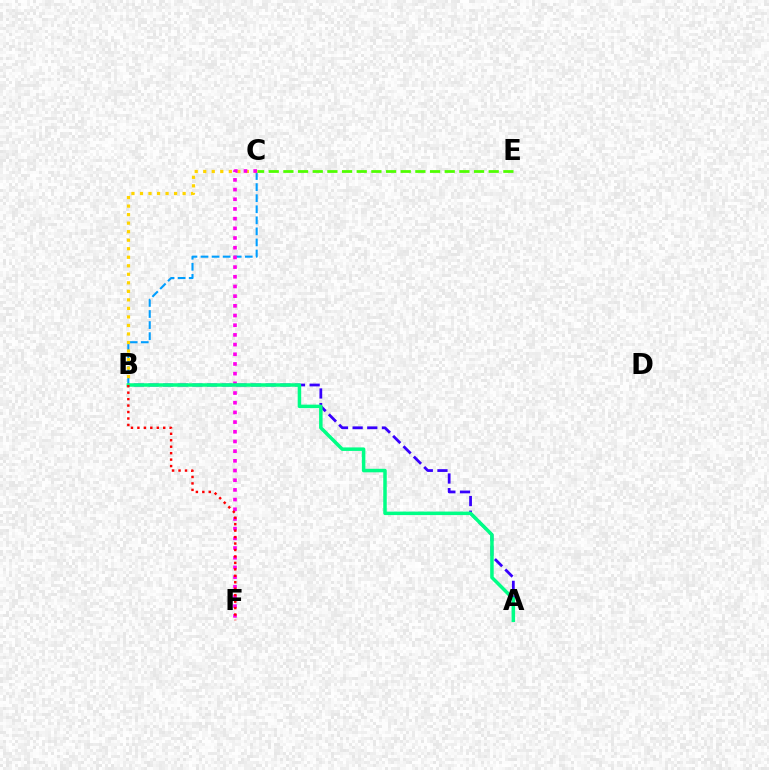{('B', 'C'): [{'color': '#009eff', 'line_style': 'dashed', 'thickness': 1.5}, {'color': '#ffd500', 'line_style': 'dotted', 'thickness': 2.32}], ('C', 'E'): [{'color': '#4fff00', 'line_style': 'dashed', 'thickness': 1.99}], ('A', 'B'): [{'color': '#3700ff', 'line_style': 'dashed', 'thickness': 1.99}, {'color': '#00ff86', 'line_style': 'solid', 'thickness': 2.52}], ('C', 'F'): [{'color': '#ff00ed', 'line_style': 'dotted', 'thickness': 2.63}], ('B', 'F'): [{'color': '#ff0000', 'line_style': 'dotted', 'thickness': 1.75}]}